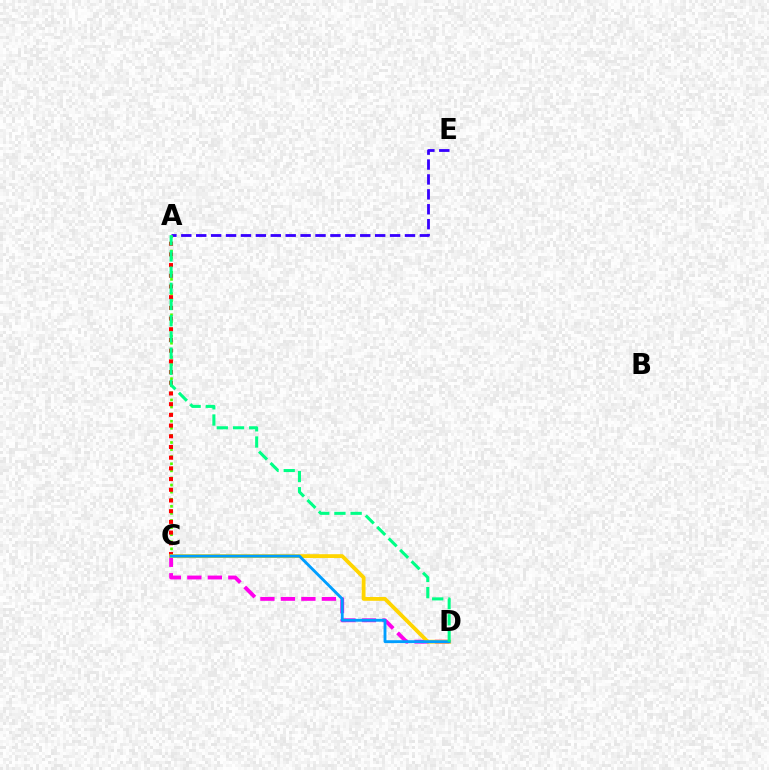{('A', 'E'): [{'color': '#3700ff', 'line_style': 'dashed', 'thickness': 2.03}], ('A', 'C'): [{'color': '#4fff00', 'line_style': 'dotted', 'thickness': 1.93}, {'color': '#ff0000', 'line_style': 'dotted', 'thickness': 2.91}], ('C', 'D'): [{'color': '#ff00ed', 'line_style': 'dashed', 'thickness': 2.78}, {'color': '#ffd500', 'line_style': 'solid', 'thickness': 2.75}, {'color': '#009eff', 'line_style': 'solid', 'thickness': 2.07}], ('A', 'D'): [{'color': '#00ff86', 'line_style': 'dashed', 'thickness': 2.2}]}